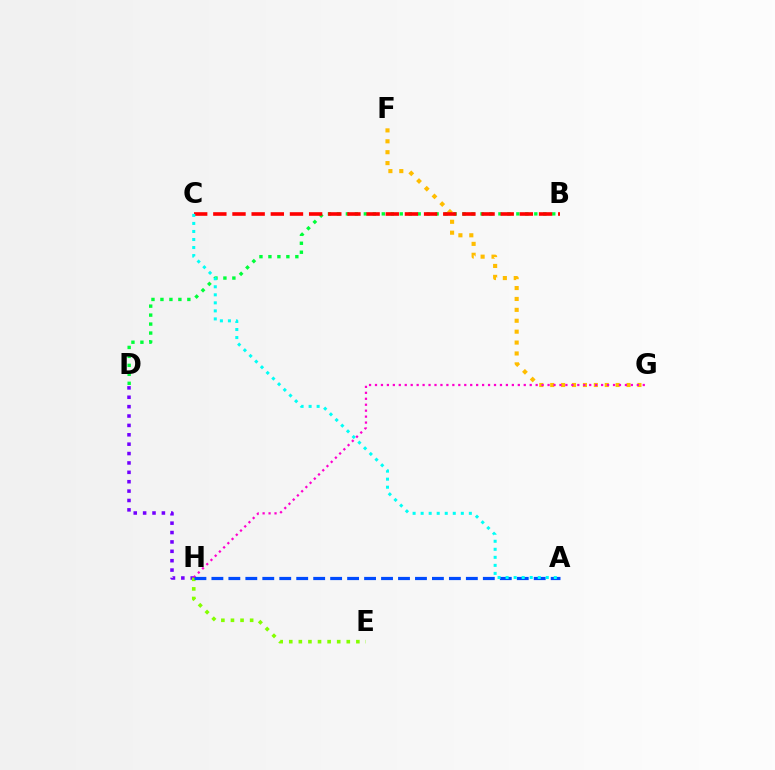{('D', 'H'): [{'color': '#7200ff', 'line_style': 'dotted', 'thickness': 2.55}], ('B', 'D'): [{'color': '#00ff39', 'line_style': 'dotted', 'thickness': 2.44}], ('E', 'H'): [{'color': '#84ff00', 'line_style': 'dotted', 'thickness': 2.6}], ('F', 'G'): [{'color': '#ffbd00', 'line_style': 'dotted', 'thickness': 2.96}], ('G', 'H'): [{'color': '#ff00cf', 'line_style': 'dotted', 'thickness': 1.62}], ('B', 'C'): [{'color': '#ff0000', 'line_style': 'dashed', 'thickness': 2.6}], ('A', 'H'): [{'color': '#004bff', 'line_style': 'dashed', 'thickness': 2.3}], ('A', 'C'): [{'color': '#00fff6', 'line_style': 'dotted', 'thickness': 2.18}]}